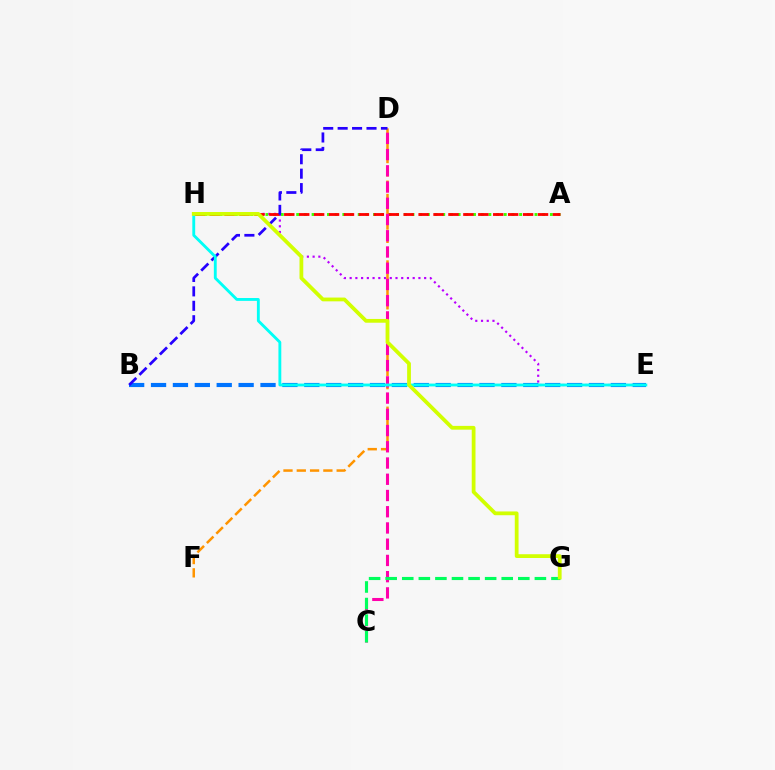{('B', 'E'): [{'color': '#0074ff', 'line_style': 'dashed', 'thickness': 2.97}], ('A', 'H'): [{'color': '#3dff00', 'line_style': 'dotted', 'thickness': 2.09}, {'color': '#ff0000', 'line_style': 'dashed', 'thickness': 2.03}], ('E', 'H'): [{'color': '#b900ff', 'line_style': 'dotted', 'thickness': 1.56}, {'color': '#00fff6', 'line_style': 'solid', 'thickness': 2.06}], ('D', 'F'): [{'color': '#ff9400', 'line_style': 'dashed', 'thickness': 1.81}], ('C', 'D'): [{'color': '#ff00ac', 'line_style': 'dashed', 'thickness': 2.21}], ('C', 'G'): [{'color': '#00ff5c', 'line_style': 'dashed', 'thickness': 2.25}], ('B', 'D'): [{'color': '#2500ff', 'line_style': 'dashed', 'thickness': 1.96}], ('G', 'H'): [{'color': '#d1ff00', 'line_style': 'solid', 'thickness': 2.72}]}